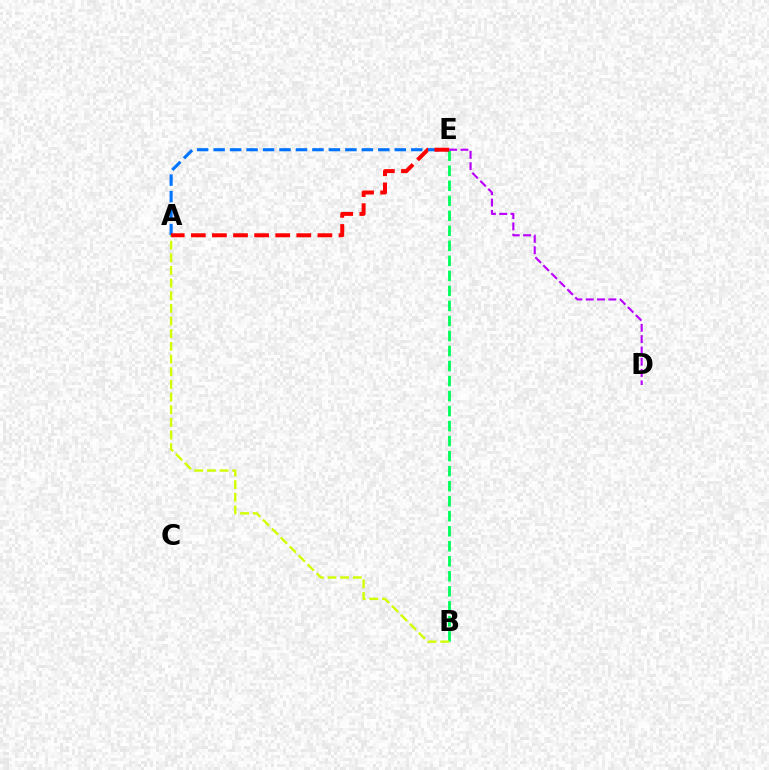{('B', 'E'): [{'color': '#00ff5c', 'line_style': 'dashed', 'thickness': 2.04}], ('A', 'B'): [{'color': '#d1ff00', 'line_style': 'dashed', 'thickness': 1.72}], ('A', 'E'): [{'color': '#0074ff', 'line_style': 'dashed', 'thickness': 2.24}, {'color': '#ff0000', 'line_style': 'dashed', 'thickness': 2.87}], ('D', 'E'): [{'color': '#b900ff', 'line_style': 'dashed', 'thickness': 1.54}]}